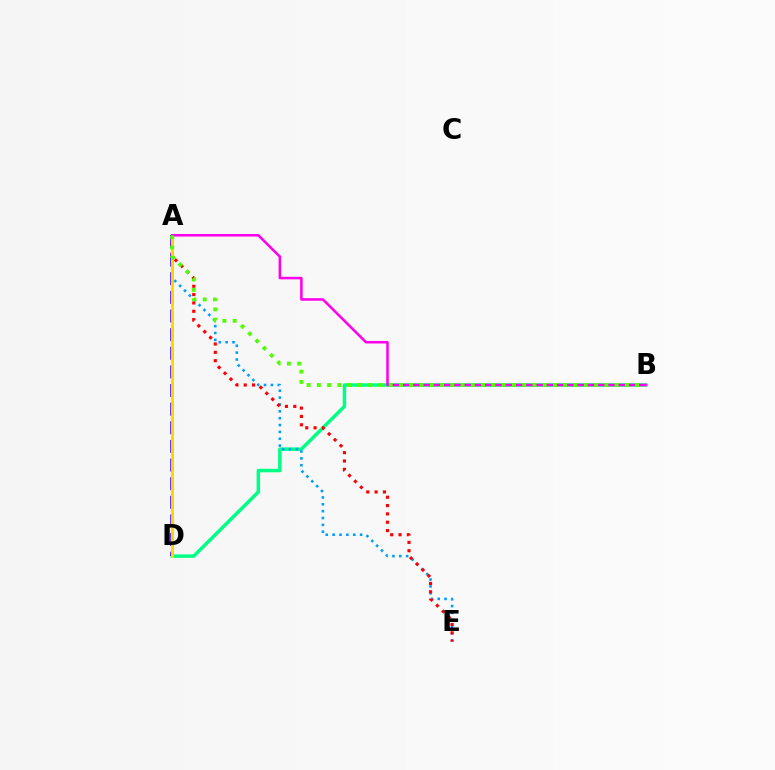{('B', 'D'): [{'color': '#00ff86', 'line_style': 'solid', 'thickness': 2.51}], ('A', 'E'): [{'color': '#009eff', 'line_style': 'dotted', 'thickness': 1.86}, {'color': '#ff0000', 'line_style': 'dotted', 'thickness': 2.27}], ('A', 'D'): [{'color': '#3700ff', 'line_style': 'dashed', 'thickness': 2.53}, {'color': '#ffd500', 'line_style': 'solid', 'thickness': 2.1}], ('A', 'B'): [{'color': '#ff00ed', 'line_style': 'solid', 'thickness': 1.83}, {'color': '#4fff00', 'line_style': 'dotted', 'thickness': 2.79}]}